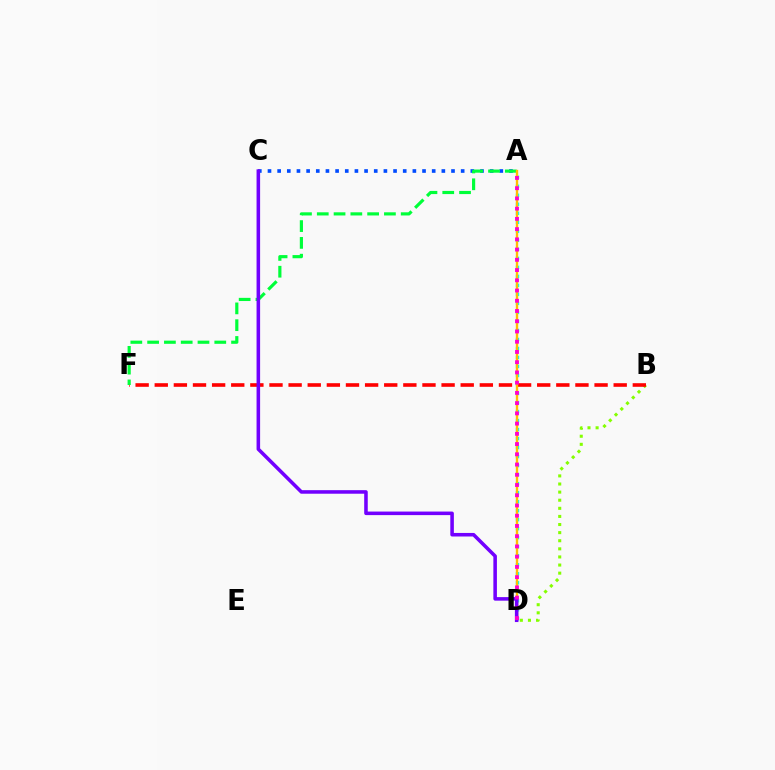{('B', 'D'): [{'color': '#84ff00', 'line_style': 'dotted', 'thickness': 2.2}], ('A', 'D'): [{'color': '#00fff6', 'line_style': 'dotted', 'thickness': 2.45}, {'color': '#ffbd00', 'line_style': 'solid', 'thickness': 1.7}, {'color': '#ff00cf', 'line_style': 'dotted', 'thickness': 2.78}], ('B', 'F'): [{'color': '#ff0000', 'line_style': 'dashed', 'thickness': 2.6}], ('A', 'C'): [{'color': '#004bff', 'line_style': 'dotted', 'thickness': 2.62}], ('A', 'F'): [{'color': '#00ff39', 'line_style': 'dashed', 'thickness': 2.28}], ('C', 'D'): [{'color': '#7200ff', 'line_style': 'solid', 'thickness': 2.56}]}